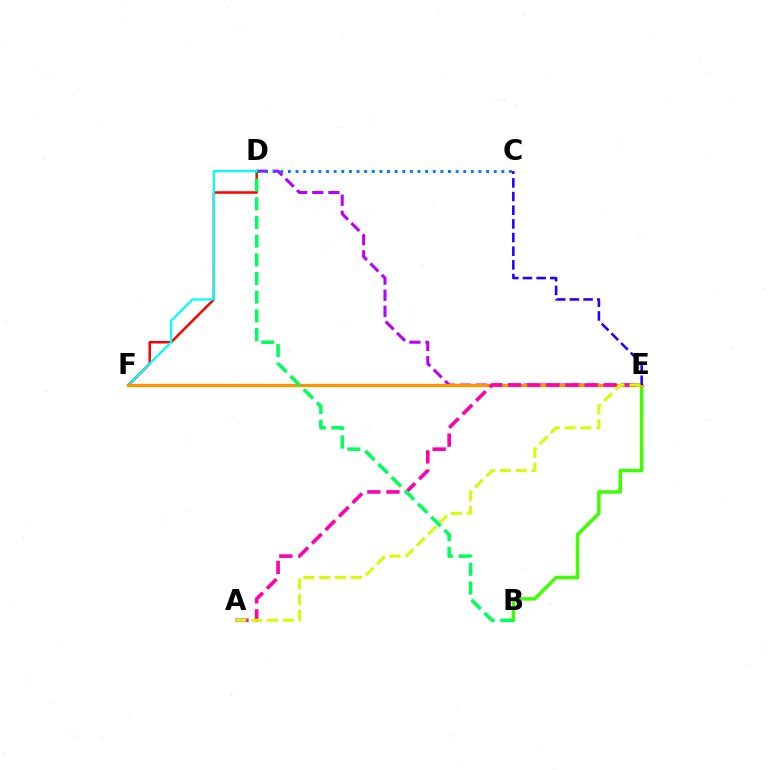{('D', 'F'): [{'color': '#ff0000', 'line_style': 'solid', 'thickness': 1.81}, {'color': '#00fff6', 'line_style': 'solid', 'thickness': 1.59}], ('D', 'E'): [{'color': '#b900ff', 'line_style': 'dashed', 'thickness': 2.19}], ('B', 'E'): [{'color': '#3dff00', 'line_style': 'solid', 'thickness': 2.5}], ('E', 'F'): [{'color': '#ff9400', 'line_style': 'solid', 'thickness': 2.35}], ('A', 'E'): [{'color': '#ff00ac', 'line_style': 'dashed', 'thickness': 2.6}, {'color': '#d1ff00', 'line_style': 'dashed', 'thickness': 2.15}], ('C', 'E'): [{'color': '#2500ff', 'line_style': 'dashed', 'thickness': 1.86}], ('B', 'D'): [{'color': '#00ff5c', 'line_style': 'dashed', 'thickness': 2.54}], ('C', 'D'): [{'color': '#0074ff', 'line_style': 'dotted', 'thickness': 2.07}]}